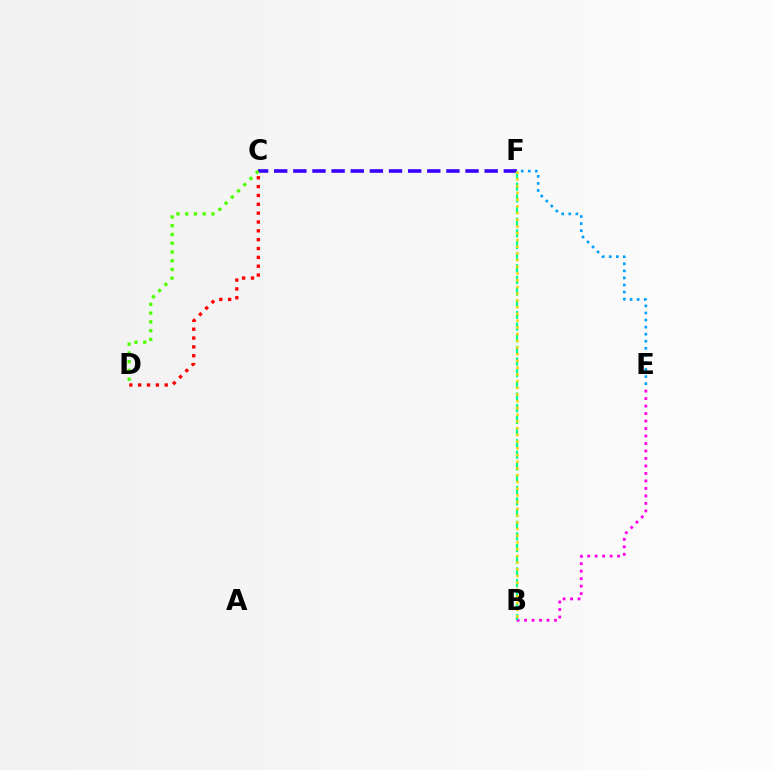{('C', 'F'): [{'color': '#3700ff', 'line_style': 'dashed', 'thickness': 2.6}], ('C', 'D'): [{'color': '#ff0000', 'line_style': 'dotted', 'thickness': 2.4}, {'color': '#4fff00', 'line_style': 'dotted', 'thickness': 2.38}], ('B', 'E'): [{'color': '#ff00ed', 'line_style': 'dotted', 'thickness': 2.03}], ('B', 'F'): [{'color': '#00ff86', 'line_style': 'dashed', 'thickness': 1.58}, {'color': '#ffd500', 'line_style': 'dotted', 'thickness': 1.83}], ('E', 'F'): [{'color': '#009eff', 'line_style': 'dotted', 'thickness': 1.92}]}